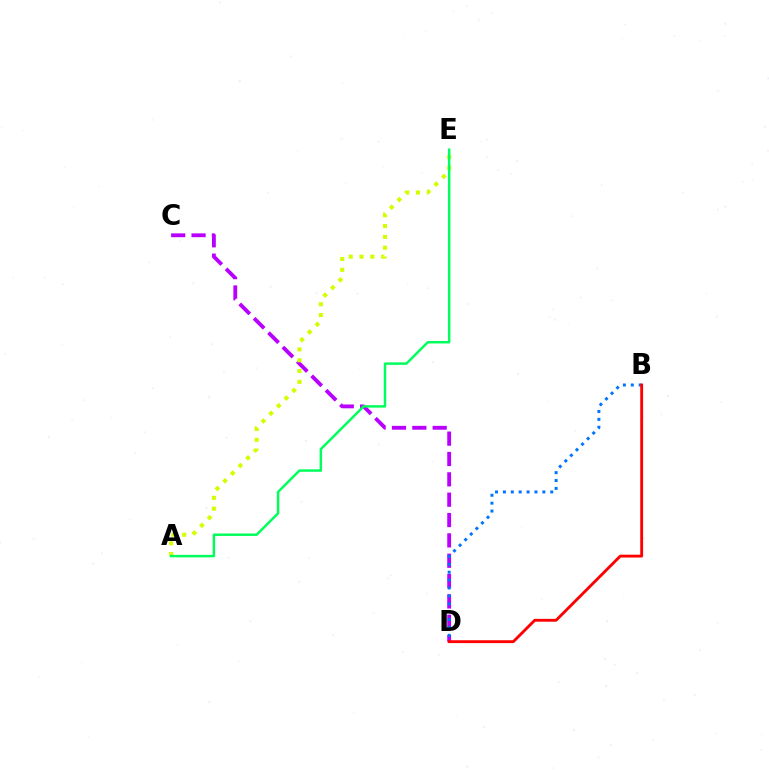{('C', 'D'): [{'color': '#b900ff', 'line_style': 'dashed', 'thickness': 2.76}], ('A', 'E'): [{'color': '#d1ff00', 'line_style': 'dotted', 'thickness': 2.94}, {'color': '#00ff5c', 'line_style': 'solid', 'thickness': 1.77}], ('B', 'D'): [{'color': '#0074ff', 'line_style': 'dotted', 'thickness': 2.14}, {'color': '#ff0000', 'line_style': 'solid', 'thickness': 2.05}]}